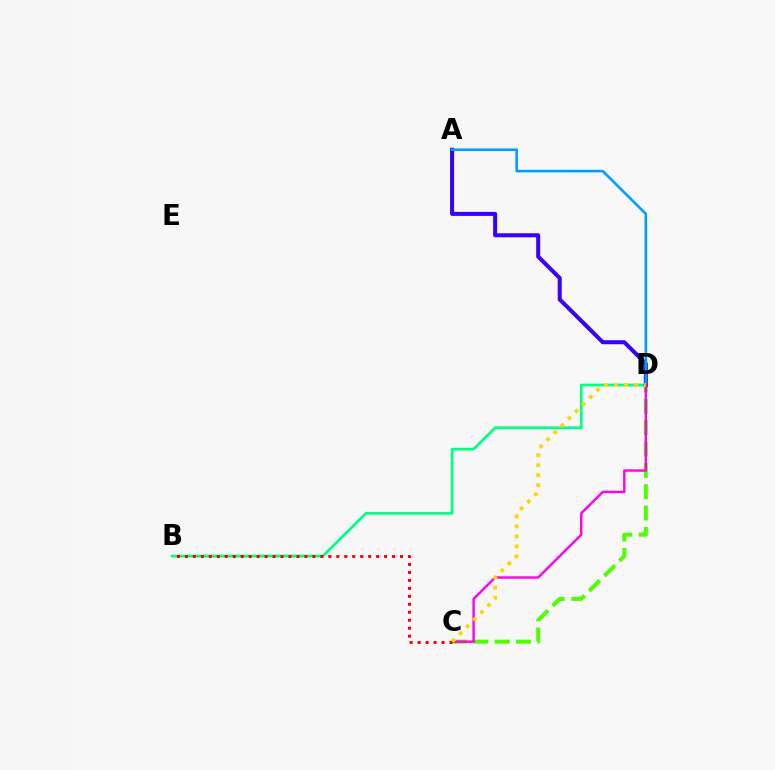{('C', 'D'): [{'color': '#4fff00', 'line_style': 'dashed', 'thickness': 2.9}, {'color': '#ff00ed', 'line_style': 'solid', 'thickness': 1.73}, {'color': '#ffd500', 'line_style': 'dotted', 'thickness': 2.72}], ('B', 'D'): [{'color': '#00ff86', 'line_style': 'solid', 'thickness': 1.97}], ('A', 'D'): [{'color': '#3700ff', 'line_style': 'solid', 'thickness': 2.9}, {'color': '#009eff', 'line_style': 'solid', 'thickness': 1.88}], ('B', 'C'): [{'color': '#ff0000', 'line_style': 'dotted', 'thickness': 2.16}]}